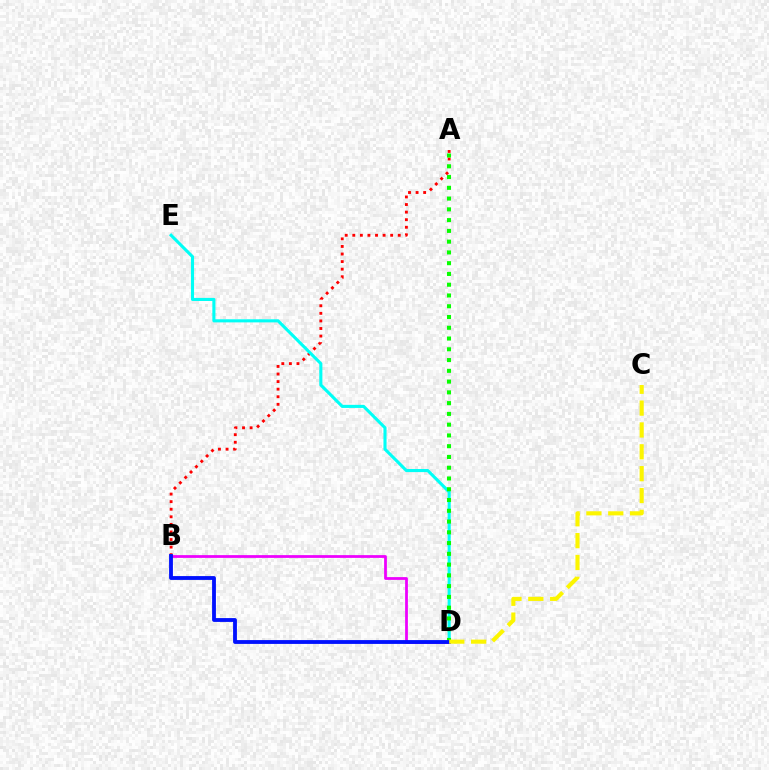{('A', 'B'): [{'color': '#ff0000', 'line_style': 'dotted', 'thickness': 2.06}], ('D', 'E'): [{'color': '#00fff6', 'line_style': 'solid', 'thickness': 2.23}], ('B', 'D'): [{'color': '#ee00ff', 'line_style': 'solid', 'thickness': 1.99}, {'color': '#0010ff', 'line_style': 'solid', 'thickness': 2.76}], ('A', 'D'): [{'color': '#08ff00', 'line_style': 'dotted', 'thickness': 2.92}], ('C', 'D'): [{'color': '#fcf500', 'line_style': 'dashed', 'thickness': 2.97}]}